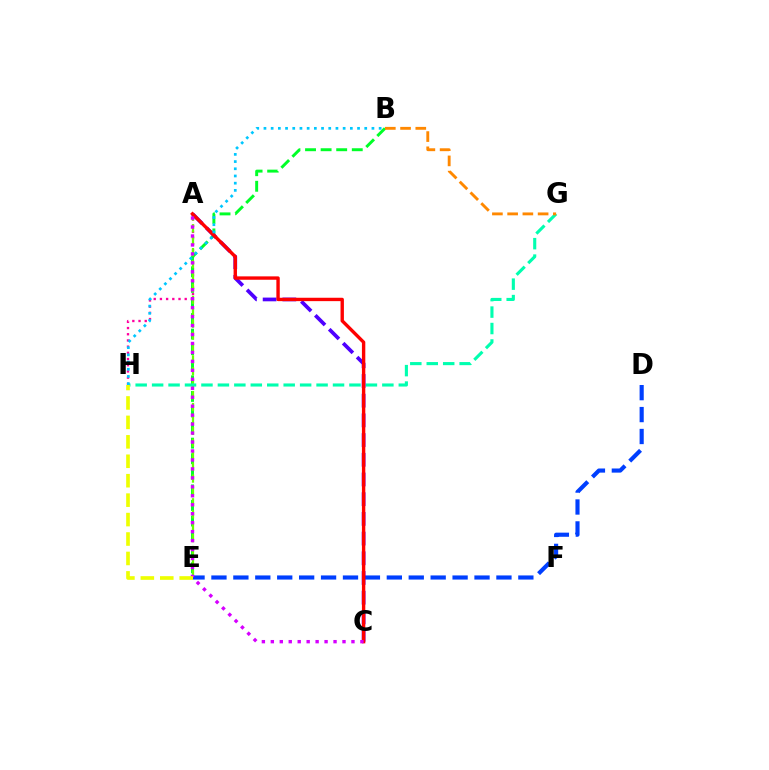{('A', 'H'): [{'color': '#ff00a0', 'line_style': 'dotted', 'thickness': 1.68}], ('B', 'E'): [{'color': '#00ff27', 'line_style': 'dashed', 'thickness': 2.12}], ('A', 'E'): [{'color': '#66ff00', 'line_style': 'dashed', 'thickness': 1.62}], ('G', 'H'): [{'color': '#00ffaf', 'line_style': 'dashed', 'thickness': 2.23}], ('D', 'E'): [{'color': '#003fff', 'line_style': 'dashed', 'thickness': 2.98}], ('B', 'G'): [{'color': '#ff8800', 'line_style': 'dashed', 'thickness': 2.07}], ('A', 'C'): [{'color': '#4f00ff', 'line_style': 'dashed', 'thickness': 2.68}, {'color': '#ff0000', 'line_style': 'solid', 'thickness': 2.43}, {'color': '#d600ff', 'line_style': 'dotted', 'thickness': 2.43}], ('B', 'H'): [{'color': '#00c7ff', 'line_style': 'dotted', 'thickness': 1.96}], ('E', 'H'): [{'color': '#eeff00', 'line_style': 'dashed', 'thickness': 2.64}]}